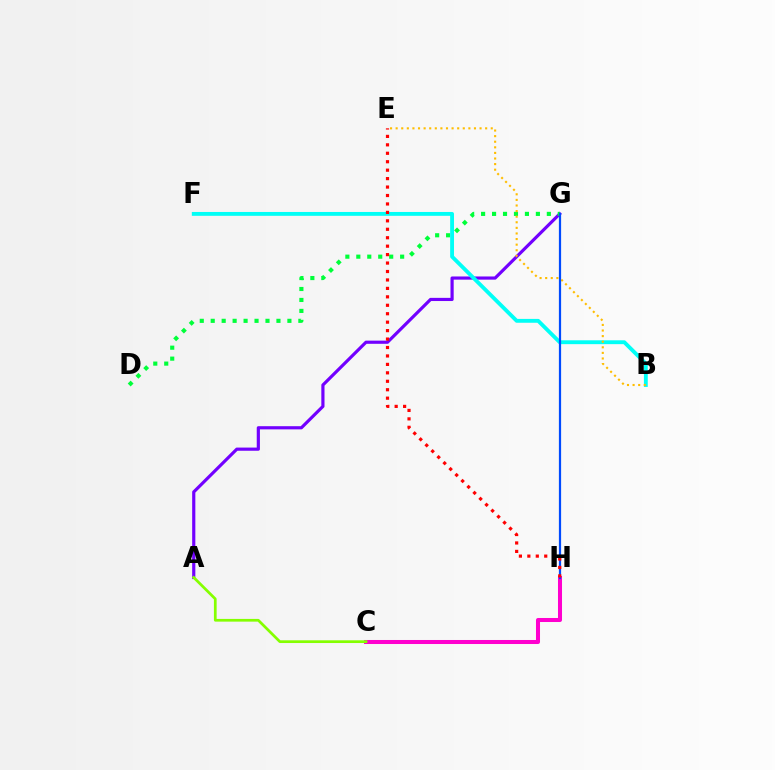{('A', 'G'): [{'color': '#7200ff', 'line_style': 'solid', 'thickness': 2.28}], ('C', 'H'): [{'color': '#ff00cf', 'line_style': 'solid', 'thickness': 2.9}], ('D', 'G'): [{'color': '#00ff39', 'line_style': 'dotted', 'thickness': 2.98}], ('B', 'F'): [{'color': '#00fff6', 'line_style': 'solid', 'thickness': 2.77}], ('B', 'E'): [{'color': '#ffbd00', 'line_style': 'dotted', 'thickness': 1.52}], ('A', 'C'): [{'color': '#84ff00', 'line_style': 'solid', 'thickness': 1.96}], ('G', 'H'): [{'color': '#004bff', 'line_style': 'solid', 'thickness': 1.6}], ('E', 'H'): [{'color': '#ff0000', 'line_style': 'dotted', 'thickness': 2.29}]}